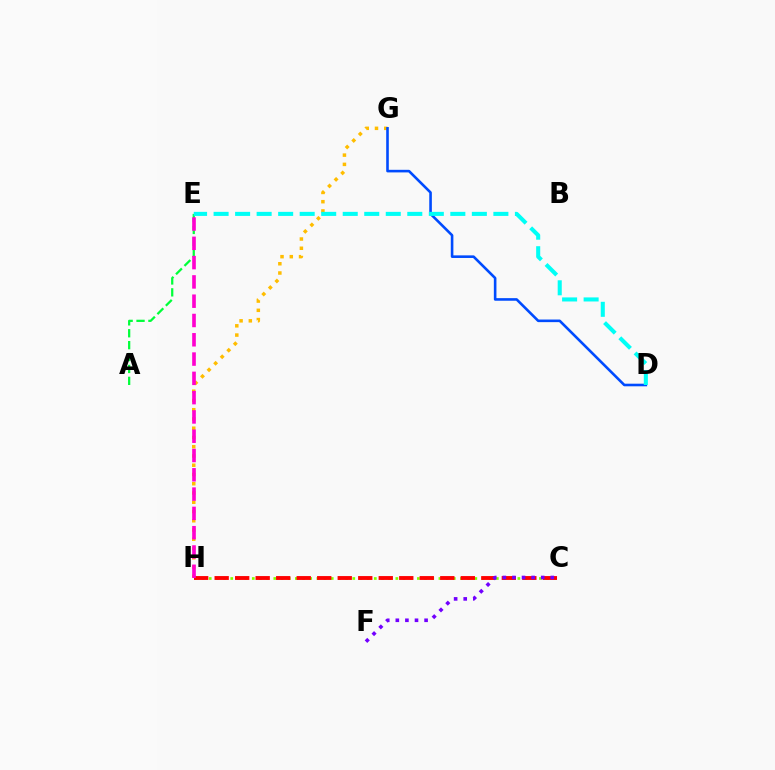{('G', 'H'): [{'color': '#ffbd00', 'line_style': 'dotted', 'thickness': 2.51}], ('C', 'H'): [{'color': '#84ff00', 'line_style': 'dotted', 'thickness': 1.95}, {'color': '#ff0000', 'line_style': 'dashed', 'thickness': 2.79}], ('A', 'E'): [{'color': '#00ff39', 'line_style': 'dashed', 'thickness': 1.62}], ('C', 'F'): [{'color': '#7200ff', 'line_style': 'dotted', 'thickness': 2.61}], ('D', 'G'): [{'color': '#004bff', 'line_style': 'solid', 'thickness': 1.87}], ('E', 'H'): [{'color': '#ff00cf', 'line_style': 'dashed', 'thickness': 2.62}], ('D', 'E'): [{'color': '#00fff6', 'line_style': 'dashed', 'thickness': 2.92}]}